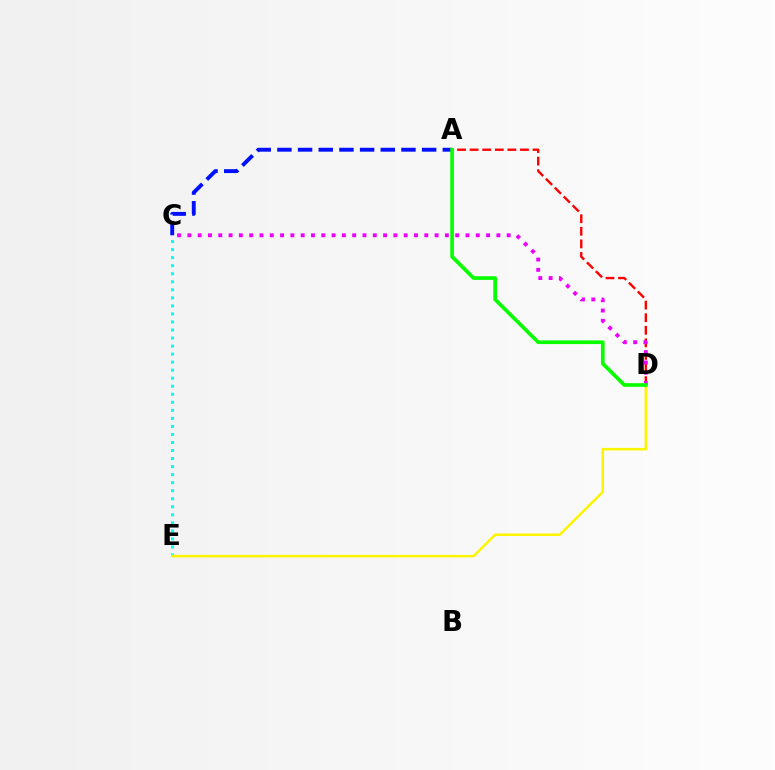{('A', 'D'): [{'color': '#ff0000', 'line_style': 'dashed', 'thickness': 1.71}, {'color': '#08ff00', 'line_style': 'solid', 'thickness': 2.65}], ('C', 'D'): [{'color': '#ee00ff', 'line_style': 'dotted', 'thickness': 2.8}], ('A', 'C'): [{'color': '#0010ff', 'line_style': 'dashed', 'thickness': 2.81}], ('C', 'E'): [{'color': '#00fff6', 'line_style': 'dotted', 'thickness': 2.18}], ('D', 'E'): [{'color': '#fcf500', 'line_style': 'solid', 'thickness': 1.81}]}